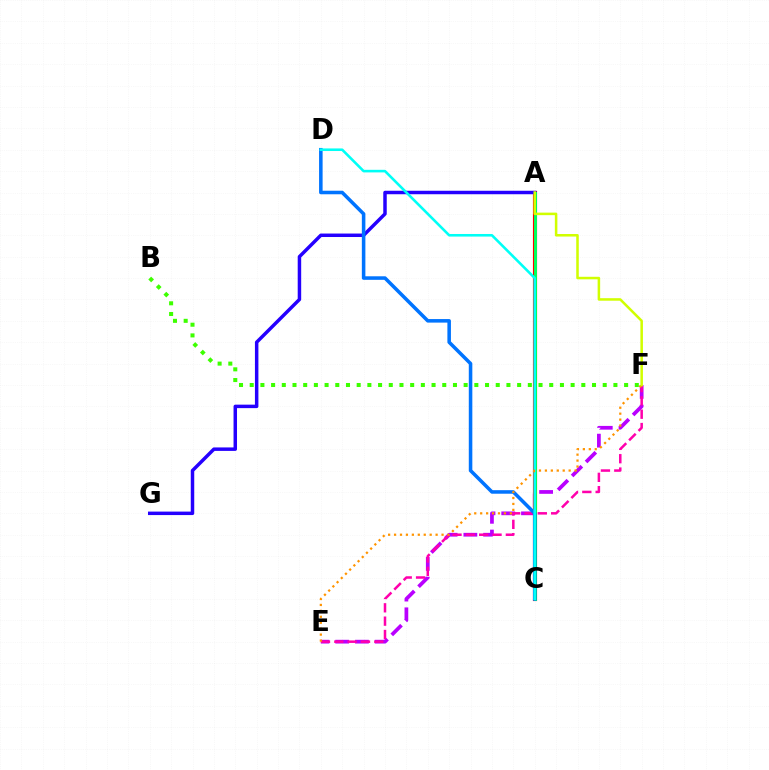{('E', 'F'): [{'color': '#b900ff', 'line_style': 'dashed', 'thickness': 2.68}, {'color': '#ff00ac', 'line_style': 'dashed', 'thickness': 1.81}, {'color': '#ff9400', 'line_style': 'dotted', 'thickness': 1.61}], ('A', 'C'): [{'color': '#ff0000', 'line_style': 'solid', 'thickness': 2.98}, {'color': '#00ff5c', 'line_style': 'solid', 'thickness': 2.15}], ('A', 'G'): [{'color': '#2500ff', 'line_style': 'solid', 'thickness': 2.5}], ('B', 'F'): [{'color': '#3dff00', 'line_style': 'dotted', 'thickness': 2.91}], ('C', 'D'): [{'color': '#0074ff', 'line_style': 'solid', 'thickness': 2.55}, {'color': '#00fff6', 'line_style': 'solid', 'thickness': 1.86}], ('A', 'F'): [{'color': '#d1ff00', 'line_style': 'solid', 'thickness': 1.82}]}